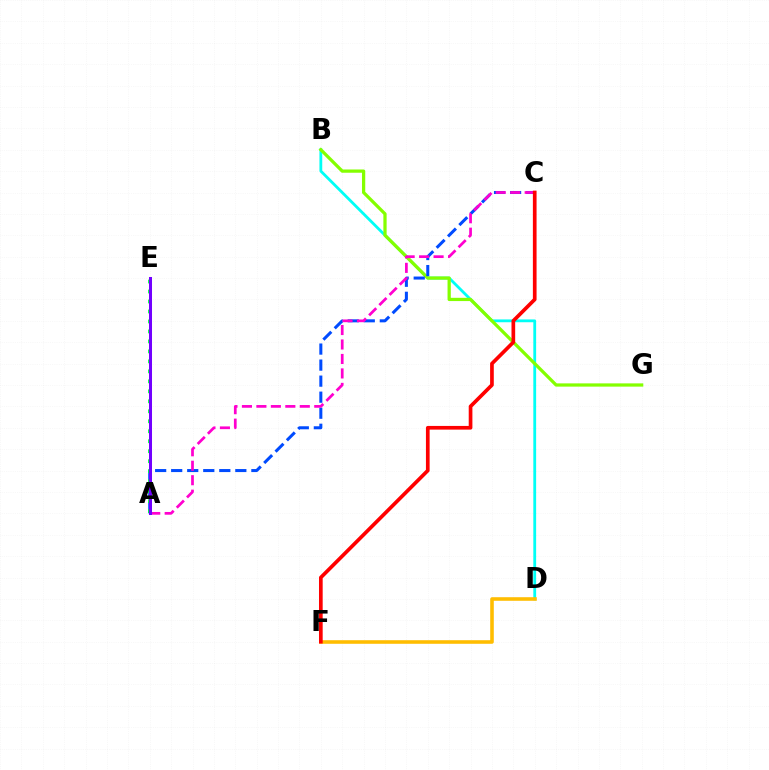{('B', 'D'): [{'color': '#00fff6', 'line_style': 'solid', 'thickness': 2.02}], ('B', 'G'): [{'color': '#84ff00', 'line_style': 'solid', 'thickness': 2.34}], ('A', 'C'): [{'color': '#004bff', 'line_style': 'dashed', 'thickness': 2.18}, {'color': '#ff00cf', 'line_style': 'dashed', 'thickness': 1.97}], ('A', 'E'): [{'color': '#00ff39', 'line_style': 'dotted', 'thickness': 2.71}, {'color': '#7200ff', 'line_style': 'solid', 'thickness': 2.17}], ('D', 'F'): [{'color': '#ffbd00', 'line_style': 'solid', 'thickness': 2.57}], ('C', 'F'): [{'color': '#ff0000', 'line_style': 'solid', 'thickness': 2.65}]}